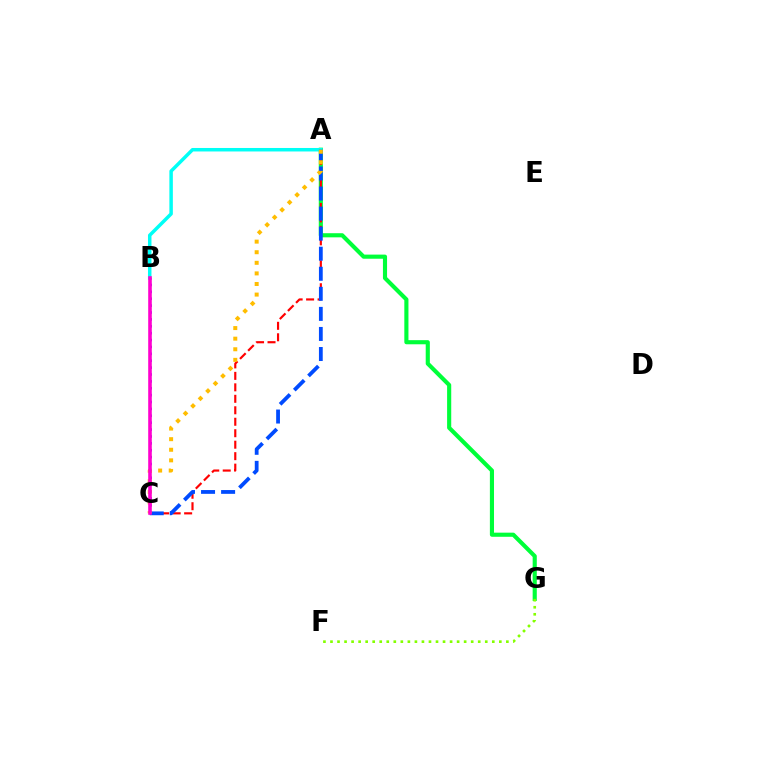{('A', 'G'): [{'color': '#00ff39', 'line_style': 'solid', 'thickness': 2.97}], ('A', 'C'): [{'color': '#ff0000', 'line_style': 'dashed', 'thickness': 1.56}, {'color': '#004bff', 'line_style': 'dashed', 'thickness': 2.73}, {'color': '#ffbd00', 'line_style': 'dotted', 'thickness': 2.88}], ('A', 'B'): [{'color': '#00fff6', 'line_style': 'solid', 'thickness': 2.51}], ('B', 'C'): [{'color': '#7200ff', 'line_style': 'dotted', 'thickness': 1.87}, {'color': '#ff00cf', 'line_style': 'solid', 'thickness': 2.59}], ('F', 'G'): [{'color': '#84ff00', 'line_style': 'dotted', 'thickness': 1.91}]}